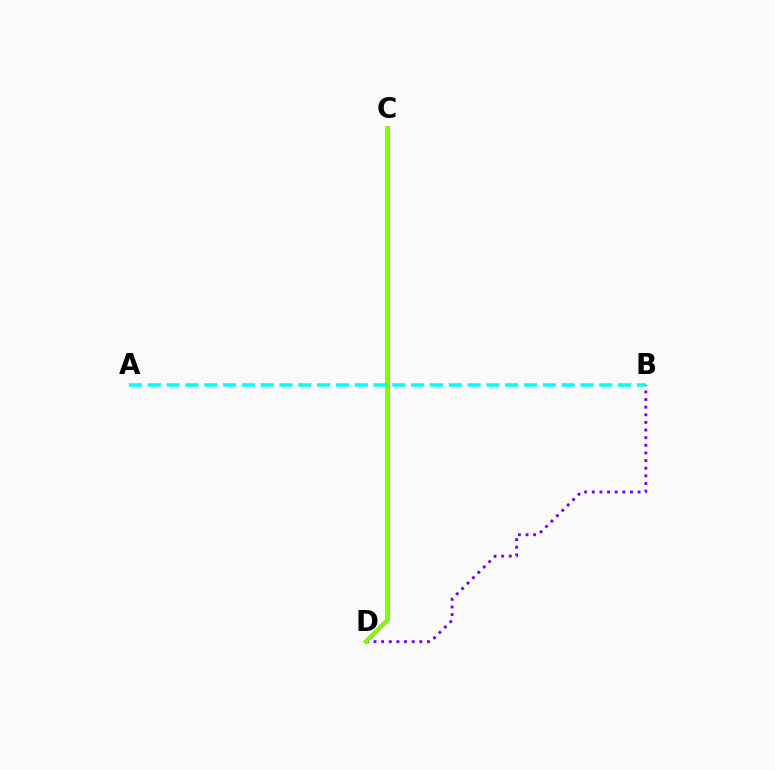{('B', 'D'): [{'color': '#7200ff', 'line_style': 'dotted', 'thickness': 2.07}], ('C', 'D'): [{'color': '#ff0000', 'line_style': 'solid', 'thickness': 2.73}, {'color': '#84ff00', 'line_style': 'solid', 'thickness': 2.74}], ('A', 'B'): [{'color': '#00fff6', 'line_style': 'dashed', 'thickness': 2.56}]}